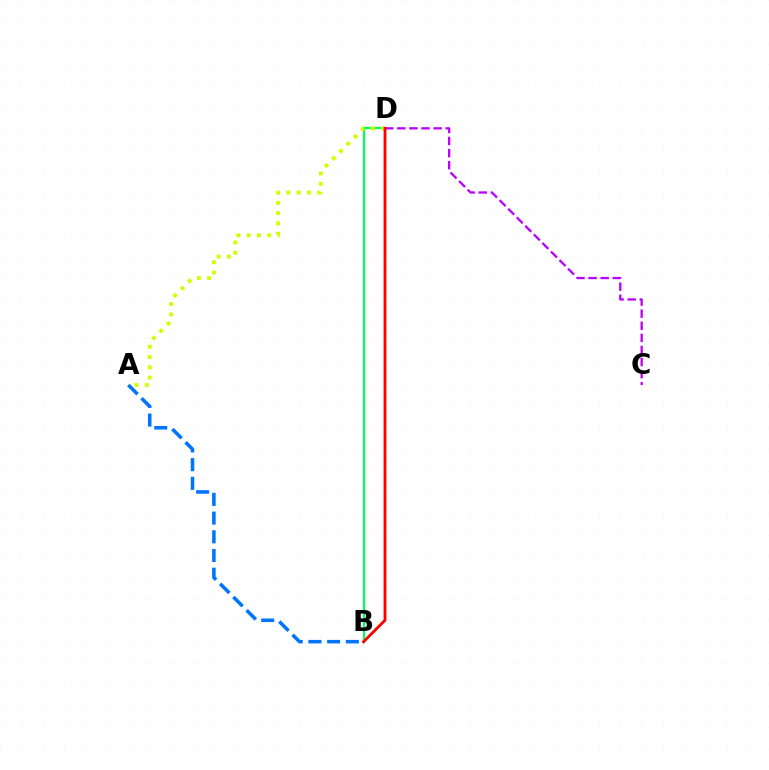{('B', 'D'): [{'color': '#00ff5c', 'line_style': 'solid', 'thickness': 1.59}, {'color': '#ff0000', 'line_style': 'solid', 'thickness': 2.05}], ('A', 'B'): [{'color': '#0074ff', 'line_style': 'dashed', 'thickness': 2.54}], ('C', 'D'): [{'color': '#b900ff', 'line_style': 'dashed', 'thickness': 1.64}], ('A', 'D'): [{'color': '#d1ff00', 'line_style': 'dotted', 'thickness': 2.8}]}